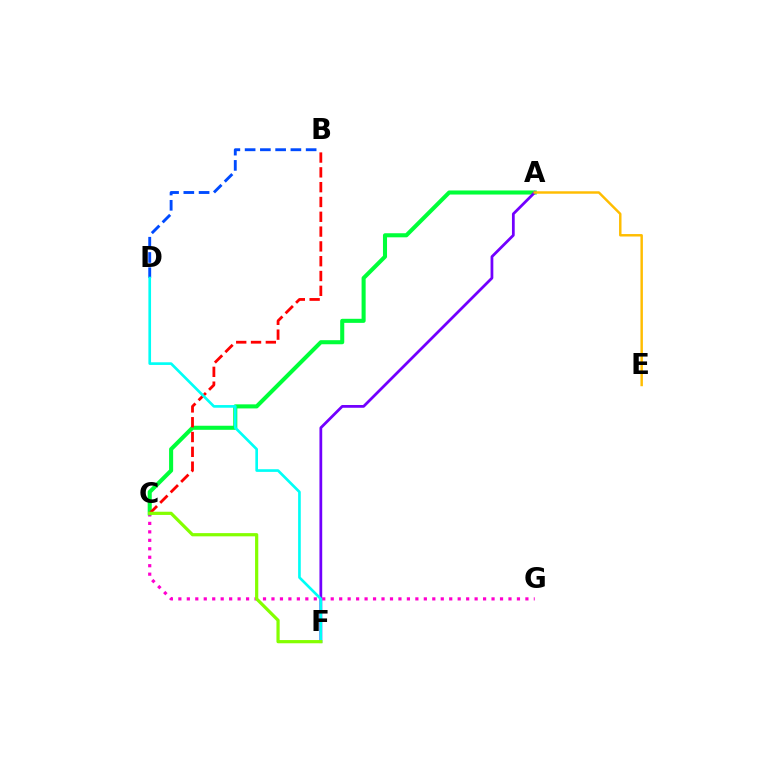{('C', 'G'): [{'color': '#ff00cf', 'line_style': 'dotted', 'thickness': 2.3}], ('A', 'C'): [{'color': '#00ff39', 'line_style': 'solid', 'thickness': 2.93}], ('B', 'D'): [{'color': '#004bff', 'line_style': 'dashed', 'thickness': 2.07}], ('A', 'F'): [{'color': '#7200ff', 'line_style': 'solid', 'thickness': 1.99}], ('A', 'E'): [{'color': '#ffbd00', 'line_style': 'solid', 'thickness': 1.77}], ('B', 'C'): [{'color': '#ff0000', 'line_style': 'dashed', 'thickness': 2.01}], ('D', 'F'): [{'color': '#00fff6', 'line_style': 'solid', 'thickness': 1.92}], ('C', 'F'): [{'color': '#84ff00', 'line_style': 'solid', 'thickness': 2.31}]}